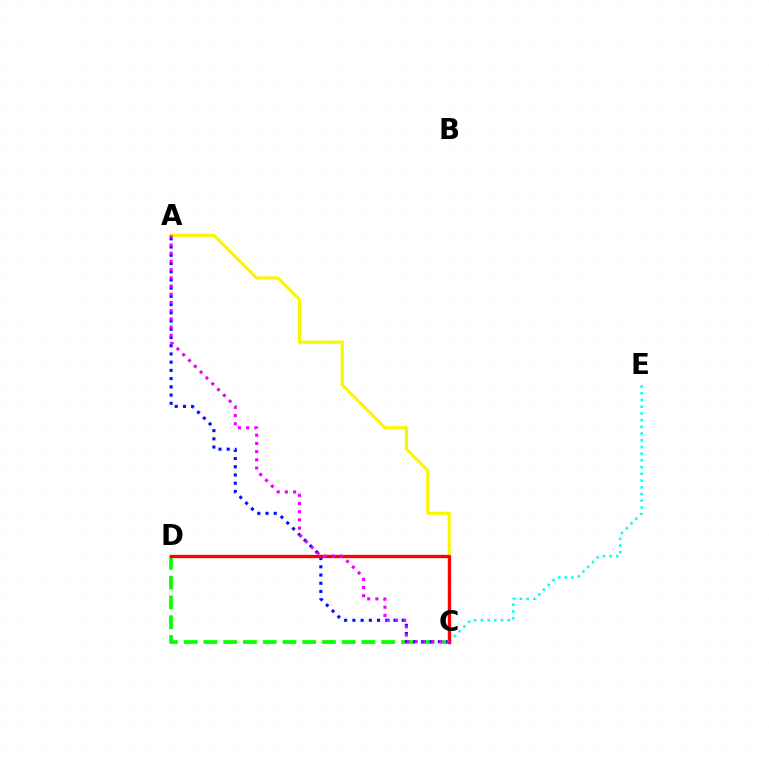{('C', 'D'): [{'color': '#08ff00', 'line_style': 'dashed', 'thickness': 2.68}, {'color': '#ff0000', 'line_style': 'solid', 'thickness': 2.38}], ('A', 'C'): [{'color': '#0010ff', 'line_style': 'dotted', 'thickness': 2.23}, {'color': '#fcf500', 'line_style': 'solid', 'thickness': 2.23}, {'color': '#ee00ff', 'line_style': 'dotted', 'thickness': 2.23}], ('C', 'E'): [{'color': '#00fff6', 'line_style': 'dotted', 'thickness': 1.82}]}